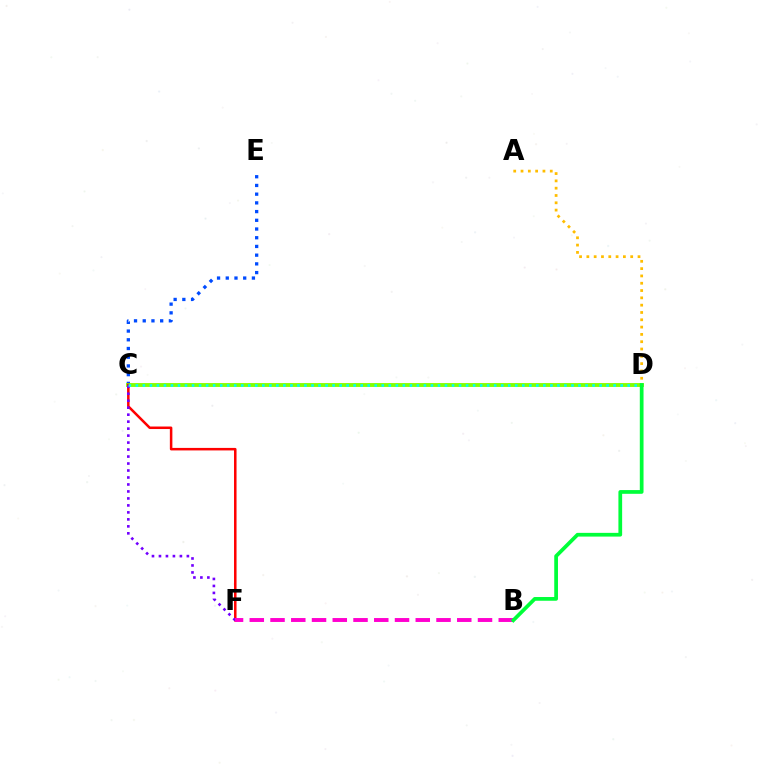{('C', 'E'): [{'color': '#004bff', 'line_style': 'dotted', 'thickness': 2.37}], ('C', 'D'): [{'color': '#84ff00', 'line_style': 'solid', 'thickness': 2.79}, {'color': '#00fff6', 'line_style': 'dotted', 'thickness': 1.91}], ('C', 'F'): [{'color': '#ff0000', 'line_style': 'solid', 'thickness': 1.81}, {'color': '#7200ff', 'line_style': 'dotted', 'thickness': 1.9}], ('A', 'D'): [{'color': '#ffbd00', 'line_style': 'dotted', 'thickness': 1.99}], ('B', 'F'): [{'color': '#ff00cf', 'line_style': 'dashed', 'thickness': 2.82}], ('B', 'D'): [{'color': '#00ff39', 'line_style': 'solid', 'thickness': 2.69}]}